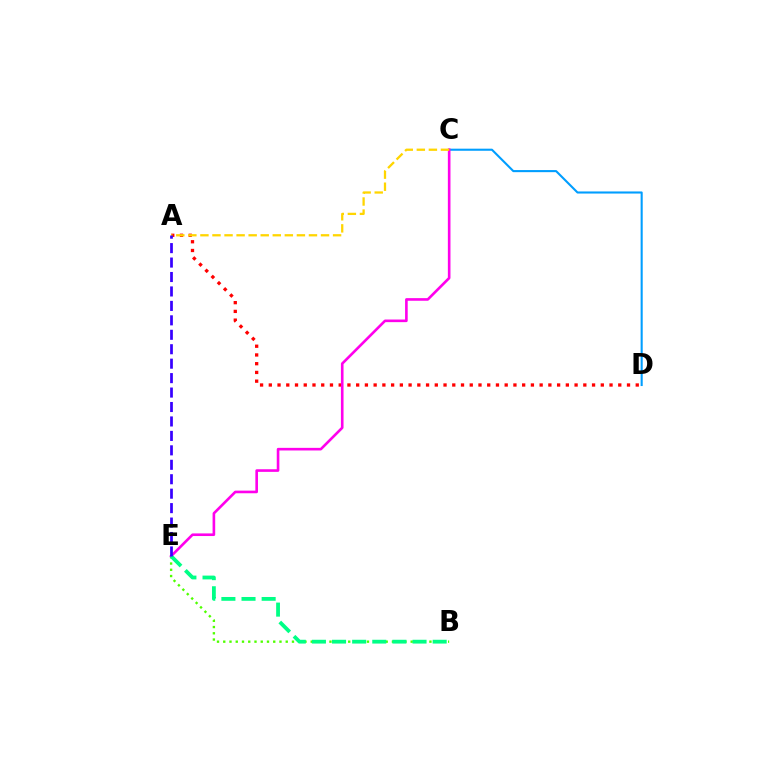{('B', 'E'): [{'color': '#4fff00', 'line_style': 'dotted', 'thickness': 1.7}, {'color': '#00ff86', 'line_style': 'dashed', 'thickness': 2.73}], ('C', 'D'): [{'color': '#009eff', 'line_style': 'solid', 'thickness': 1.51}], ('A', 'D'): [{'color': '#ff0000', 'line_style': 'dotted', 'thickness': 2.37}], ('C', 'E'): [{'color': '#ff00ed', 'line_style': 'solid', 'thickness': 1.89}], ('A', 'C'): [{'color': '#ffd500', 'line_style': 'dashed', 'thickness': 1.64}], ('A', 'E'): [{'color': '#3700ff', 'line_style': 'dashed', 'thickness': 1.96}]}